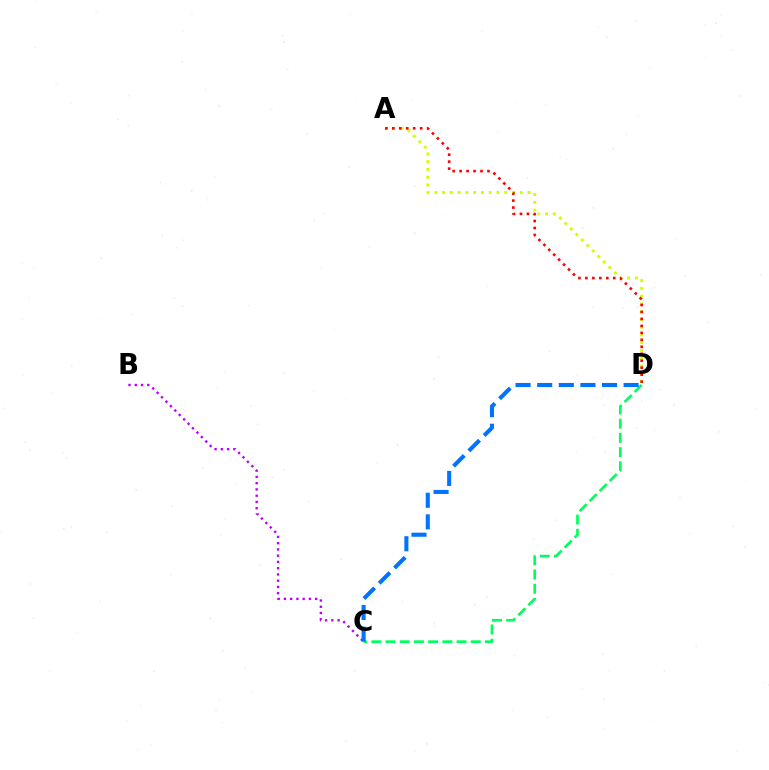{('A', 'D'): [{'color': '#d1ff00', 'line_style': 'dotted', 'thickness': 2.11}, {'color': '#ff0000', 'line_style': 'dotted', 'thickness': 1.89}], ('B', 'C'): [{'color': '#b900ff', 'line_style': 'dotted', 'thickness': 1.7}], ('C', 'D'): [{'color': '#00ff5c', 'line_style': 'dashed', 'thickness': 1.93}, {'color': '#0074ff', 'line_style': 'dashed', 'thickness': 2.94}]}